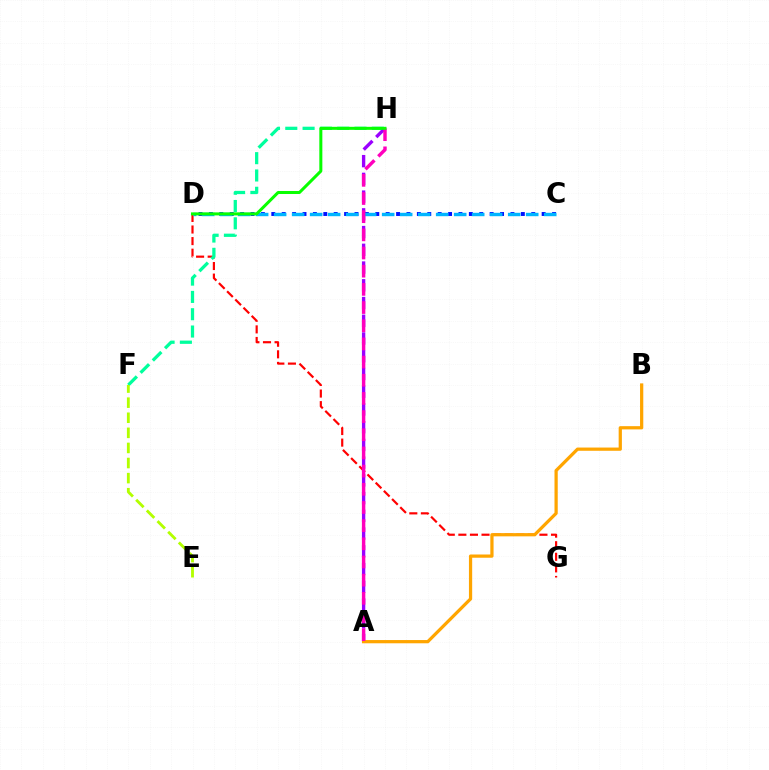{('D', 'G'): [{'color': '#ff0000', 'line_style': 'dashed', 'thickness': 1.57}], ('C', 'D'): [{'color': '#0010ff', 'line_style': 'dotted', 'thickness': 2.82}, {'color': '#00b5ff', 'line_style': 'dashed', 'thickness': 2.45}], ('F', 'H'): [{'color': '#00ff9d', 'line_style': 'dashed', 'thickness': 2.35}], ('A', 'H'): [{'color': '#9b00ff', 'line_style': 'dashed', 'thickness': 2.41}, {'color': '#ff00bd', 'line_style': 'dashed', 'thickness': 2.47}], ('E', 'F'): [{'color': '#b3ff00', 'line_style': 'dashed', 'thickness': 2.05}], ('A', 'B'): [{'color': '#ffa500', 'line_style': 'solid', 'thickness': 2.33}], ('D', 'H'): [{'color': '#08ff00', 'line_style': 'solid', 'thickness': 2.18}]}